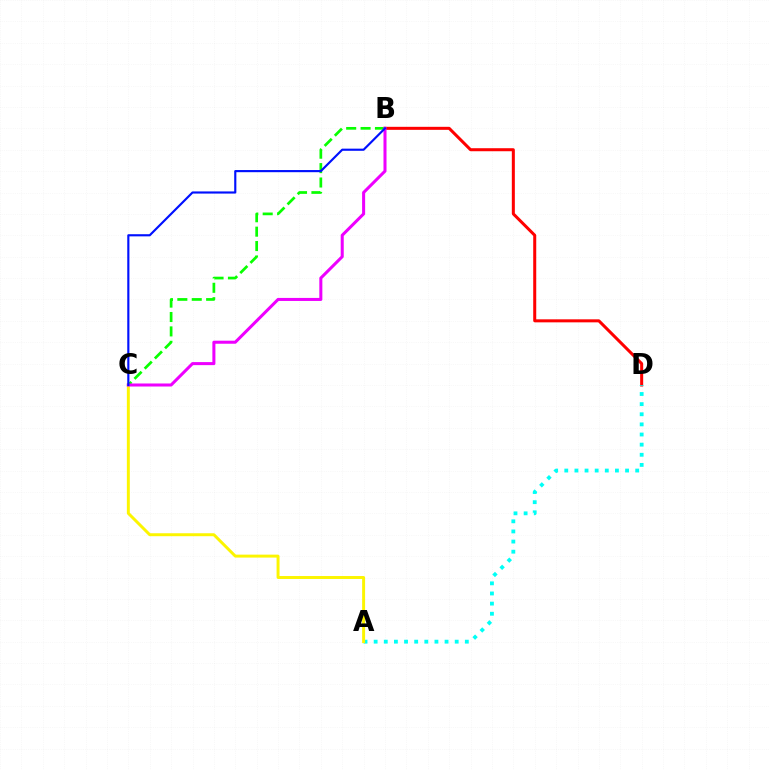{('B', 'D'): [{'color': '#ff0000', 'line_style': 'solid', 'thickness': 2.18}], ('A', 'D'): [{'color': '#00fff6', 'line_style': 'dotted', 'thickness': 2.75}], ('A', 'C'): [{'color': '#fcf500', 'line_style': 'solid', 'thickness': 2.13}], ('B', 'C'): [{'color': '#08ff00', 'line_style': 'dashed', 'thickness': 1.96}, {'color': '#ee00ff', 'line_style': 'solid', 'thickness': 2.18}, {'color': '#0010ff', 'line_style': 'solid', 'thickness': 1.55}]}